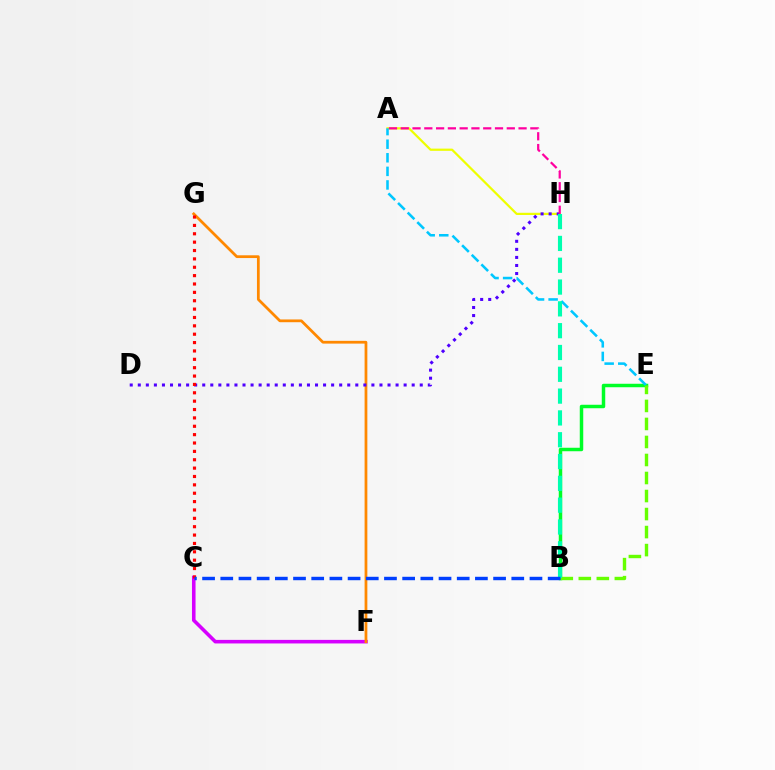{('B', 'E'): [{'color': '#00ff27', 'line_style': 'solid', 'thickness': 2.5}, {'color': '#66ff00', 'line_style': 'dashed', 'thickness': 2.45}], ('A', 'H'): [{'color': '#eeff00', 'line_style': 'solid', 'thickness': 1.6}, {'color': '#ff00a0', 'line_style': 'dashed', 'thickness': 1.6}], ('A', 'E'): [{'color': '#00c7ff', 'line_style': 'dashed', 'thickness': 1.84}], ('C', 'F'): [{'color': '#d600ff', 'line_style': 'solid', 'thickness': 2.57}], ('F', 'G'): [{'color': '#ff8800', 'line_style': 'solid', 'thickness': 1.99}], ('D', 'H'): [{'color': '#4f00ff', 'line_style': 'dotted', 'thickness': 2.19}], ('C', 'G'): [{'color': '#ff0000', 'line_style': 'dotted', 'thickness': 2.27}], ('B', 'H'): [{'color': '#00ffaf', 'line_style': 'dashed', 'thickness': 2.96}], ('B', 'C'): [{'color': '#003fff', 'line_style': 'dashed', 'thickness': 2.47}]}